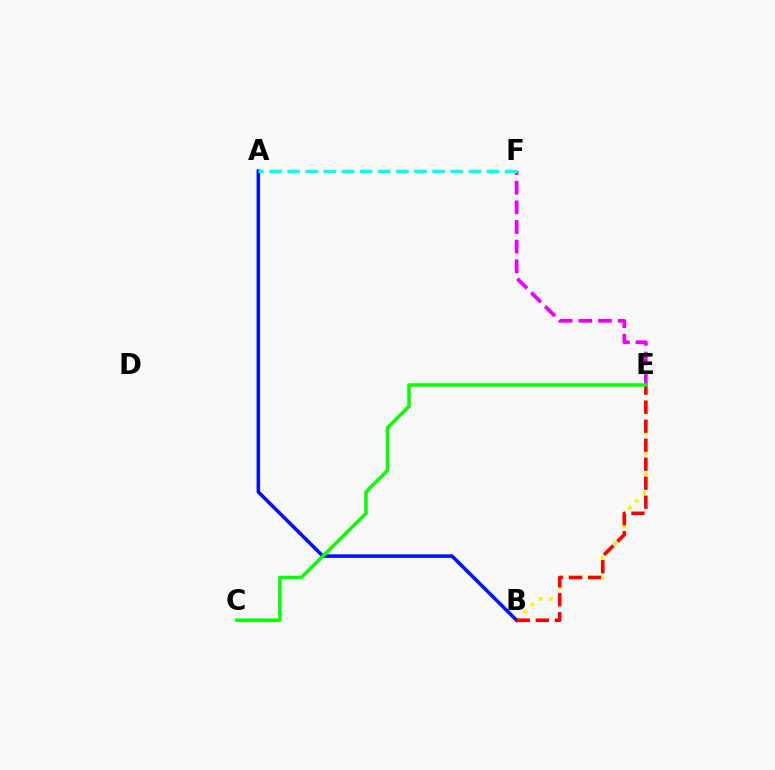{('B', 'E'): [{'color': '#fcf500', 'line_style': 'dotted', 'thickness': 2.79}, {'color': '#ff0000', 'line_style': 'dashed', 'thickness': 2.58}], ('A', 'B'): [{'color': '#0010ff', 'line_style': 'solid', 'thickness': 2.55}], ('E', 'F'): [{'color': '#ee00ff', 'line_style': 'dashed', 'thickness': 2.67}], ('A', 'F'): [{'color': '#00fff6', 'line_style': 'dashed', 'thickness': 2.46}], ('C', 'E'): [{'color': '#08ff00', 'line_style': 'solid', 'thickness': 2.52}]}